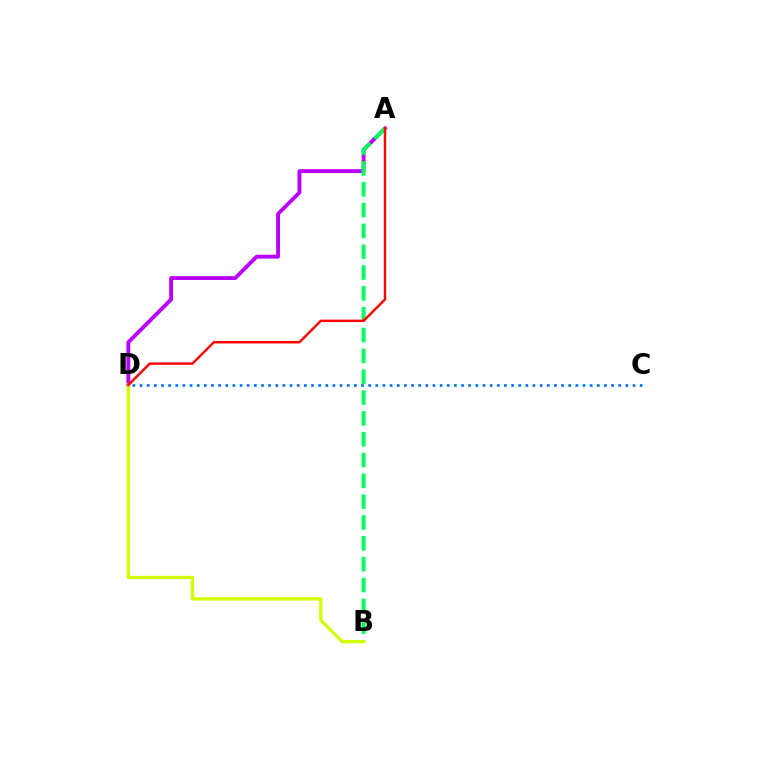{('C', 'D'): [{'color': '#0074ff', 'line_style': 'dotted', 'thickness': 1.94}], ('A', 'D'): [{'color': '#b900ff', 'line_style': 'solid', 'thickness': 2.78}, {'color': '#ff0000', 'line_style': 'solid', 'thickness': 1.75}], ('A', 'B'): [{'color': '#00ff5c', 'line_style': 'dashed', 'thickness': 2.83}], ('B', 'D'): [{'color': '#d1ff00', 'line_style': 'solid', 'thickness': 2.4}]}